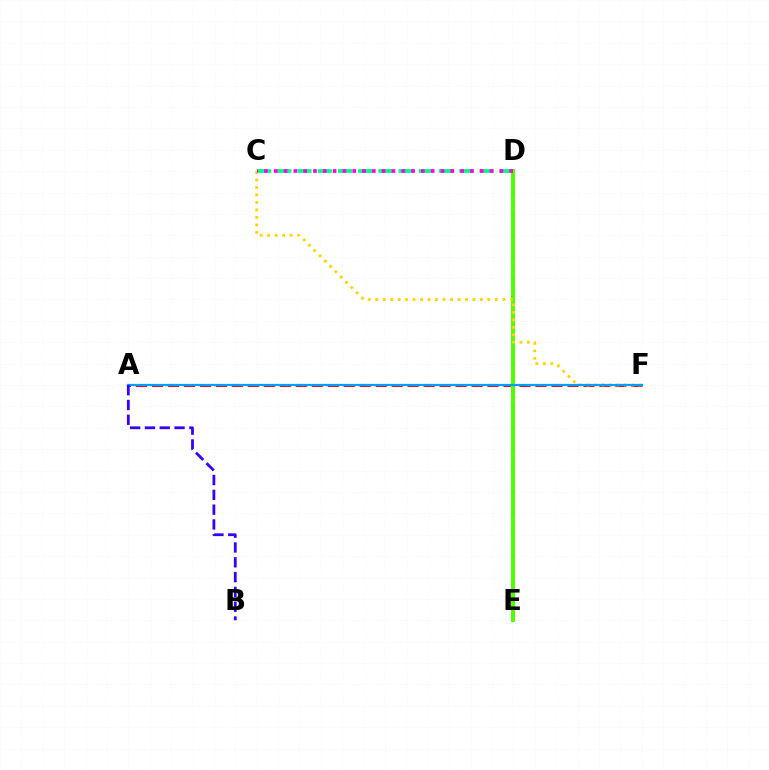{('A', 'F'): [{'color': '#ff0000', 'line_style': 'dashed', 'thickness': 2.17}, {'color': '#009eff', 'line_style': 'solid', 'thickness': 1.6}], ('C', 'D'): [{'color': '#00ff86', 'line_style': 'dashed', 'thickness': 2.75}, {'color': '#ff00ed', 'line_style': 'dotted', 'thickness': 2.67}], ('D', 'E'): [{'color': '#4fff00', 'line_style': 'solid', 'thickness': 2.87}], ('C', 'F'): [{'color': '#ffd500', 'line_style': 'dotted', 'thickness': 2.03}], ('A', 'B'): [{'color': '#3700ff', 'line_style': 'dashed', 'thickness': 2.01}]}